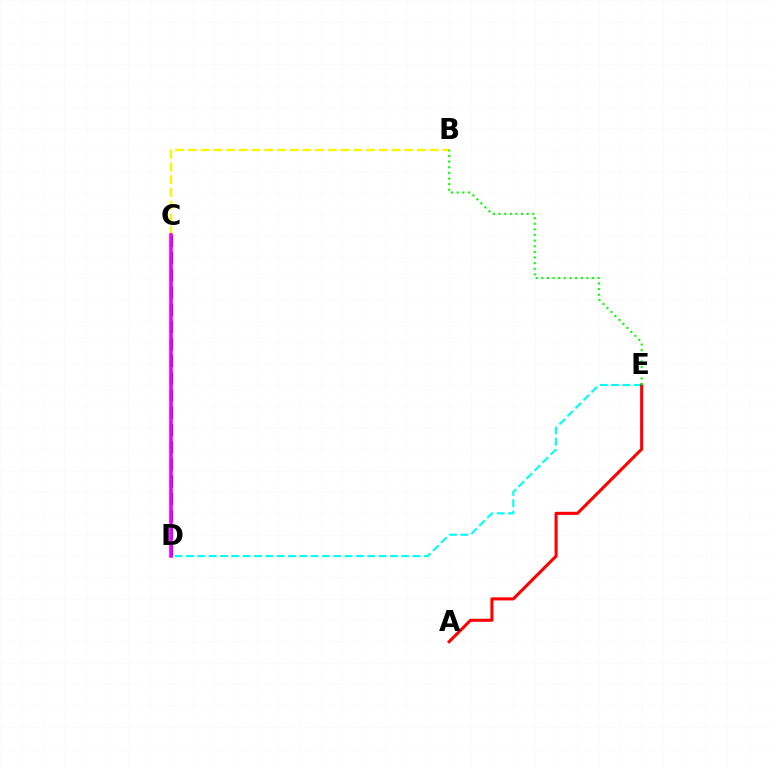{('D', 'E'): [{'color': '#00fff6', 'line_style': 'dashed', 'thickness': 1.54}], ('B', 'C'): [{'color': '#fcf500', 'line_style': 'dashed', 'thickness': 1.73}], ('A', 'E'): [{'color': '#ff0000', 'line_style': 'solid', 'thickness': 2.21}], ('C', 'D'): [{'color': '#0010ff', 'line_style': 'dashed', 'thickness': 2.34}, {'color': '#ee00ff', 'line_style': 'solid', 'thickness': 2.57}], ('B', 'E'): [{'color': '#08ff00', 'line_style': 'dotted', 'thickness': 1.53}]}